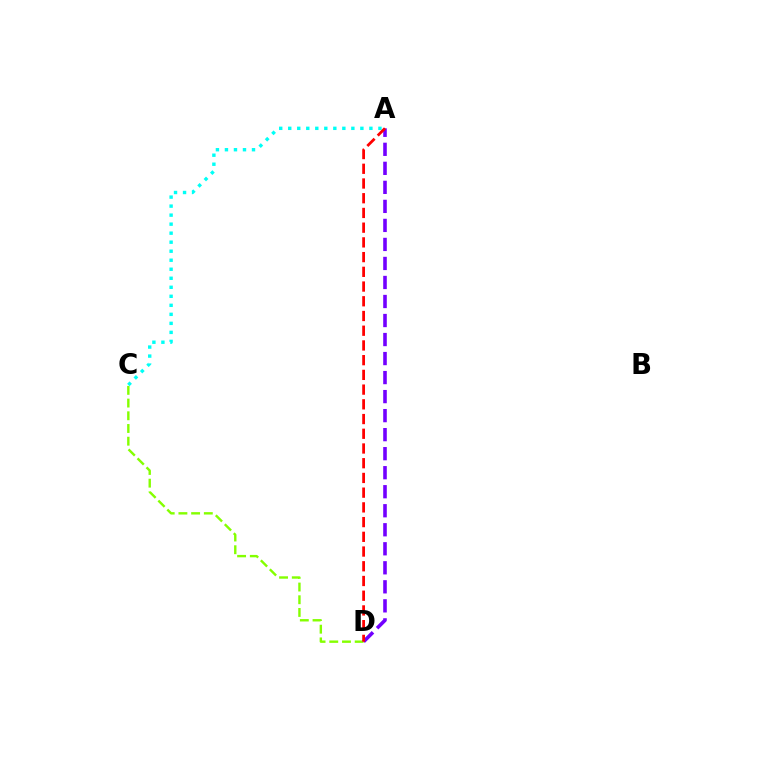{('C', 'D'): [{'color': '#84ff00', 'line_style': 'dashed', 'thickness': 1.73}], ('A', 'C'): [{'color': '#00fff6', 'line_style': 'dotted', 'thickness': 2.45}], ('A', 'D'): [{'color': '#7200ff', 'line_style': 'dashed', 'thickness': 2.58}, {'color': '#ff0000', 'line_style': 'dashed', 'thickness': 2.0}]}